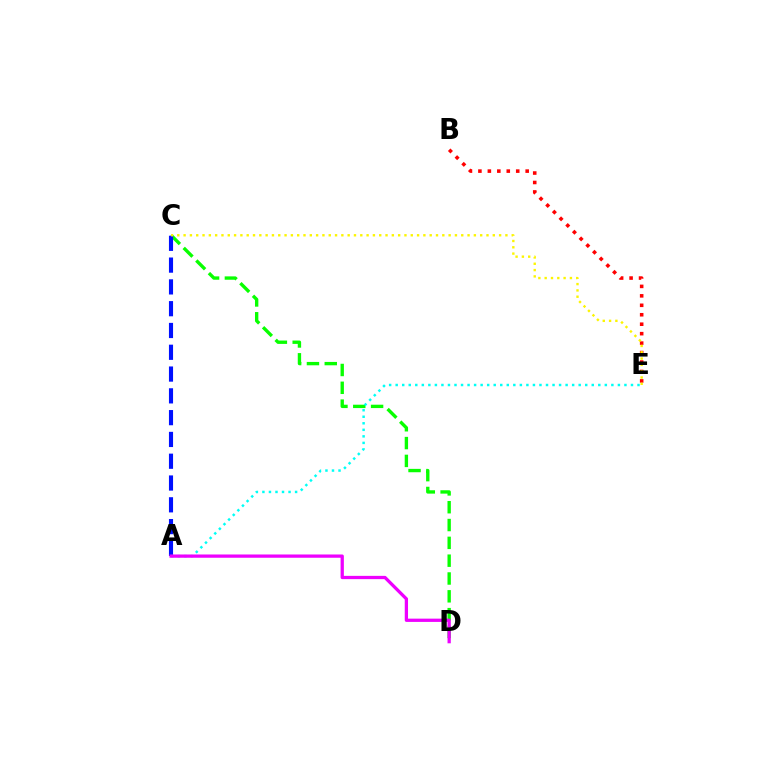{('C', 'D'): [{'color': '#08ff00', 'line_style': 'dashed', 'thickness': 2.42}], ('B', 'E'): [{'color': '#ff0000', 'line_style': 'dotted', 'thickness': 2.57}], ('A', 'C'): [{'color': '#0010ff', 'line_style': 'dashed', 'thickness': 2.96}], ('A', 'E'): [{'color': '#00fff6', 'line_style': 'dotted', 'thickness': 1.78}], ('A', 'D'): [{'color': '#ee00ff', 'line_style': 'solid', 'thickness': 2.36}], ('C', 'E'): [{'color': '#fcf500', 'line_style': 'dotted', 'thickness': 1.71}]}